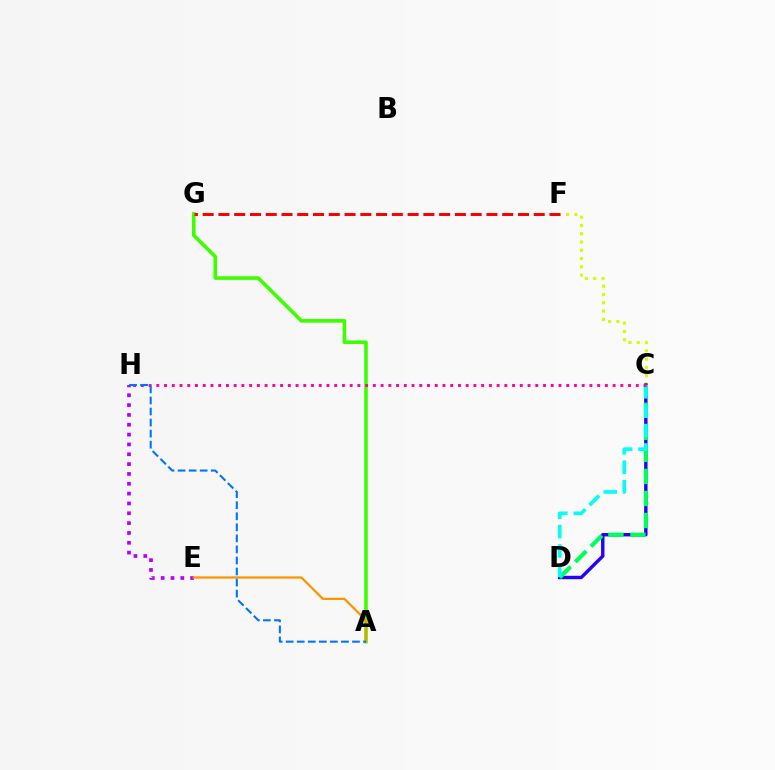{('A', 'G'): [{'color': '#3dff00', 'line_style': 'solid', 'thickness': 2.6}], ('C', 'F'): [{'color': '#d1ff00', 'line_style': 'dotted', 'thickness': 2.25}], ('C', 'D'): [{'color': '#2500ff', 'line_style': 'solid', 'thickness': 2.46}, {'color': '#00ff5c', 'line_style': 'dashed', 'thickness': 3.0}, {'color': '#00fff6', 'line_style': 'dashed', 'thickness': 2.63}], ('F', 'G'): [{'color': '#ff0000', 'line_style': 'dashed', 'thickness': 2.14}], ('E', 'H'): [{'color': '#b900ff', 'line_style': 'dotted', 'thickness': 2.67}], ('A', 'E'): [{'color': '#ff9400', 'line_style': 'solid', 'thickness': 1.63}], ('C', 'H'): [{'color': '#ff00ac', 'line_style': 'dotted', 'thickness': 2.1}], ('A', 'H'): [{'color': '#0074ff', 'line_style': 'dashed', 'thickness': 1.5}]}